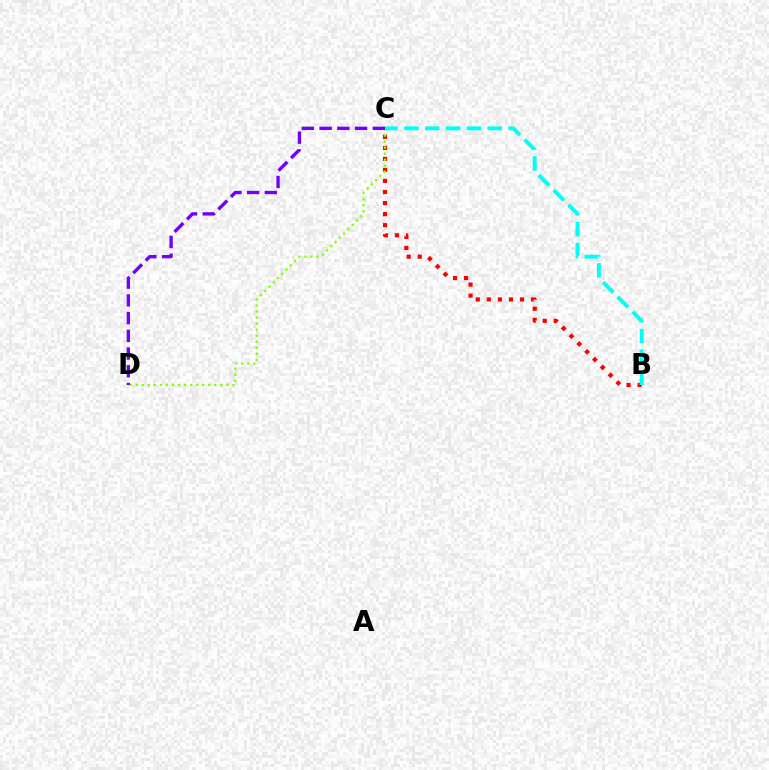{('B', 'C'): [{'color': '#ff0000', 'line_style': 'dotted', 'thickness': 3.0}, {'color': '#00fff6', 'line_style': 'dashed', 'thickness': 2.83}], ('C', 'D'): [{'color': '#84ff00', 'line_style': 'dotted', 'thickness': 1.64}, {'color': '#7200ff', 'line_style': 'dashed', 'thickness': 2.41}]}